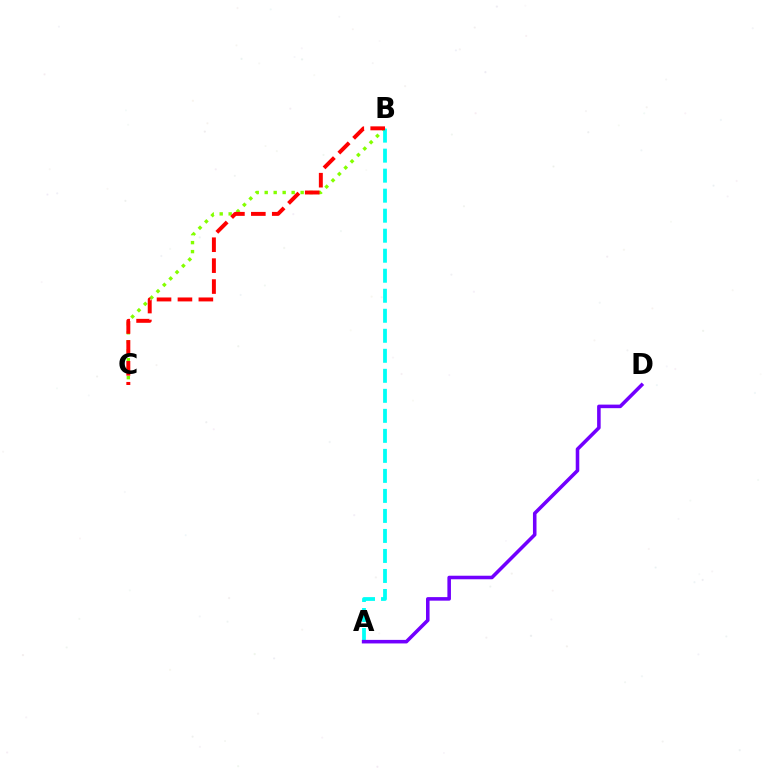{('B', 'C'): [{'color': '#84ff00', 'line_style': 'dotted', 'thickness': 2.44}, {'color': '#ff0000', 'line_style': 'dashed', 'thickness': 2.84}], ('A', 'B'): [{'color': '#00fff6', 'line_style': 'dashed', 'thickness': 2.72}], ('A', 'D'): [{'color': '#7200ff', 'line_style': 'solid', 'thickness': 2.56}]}